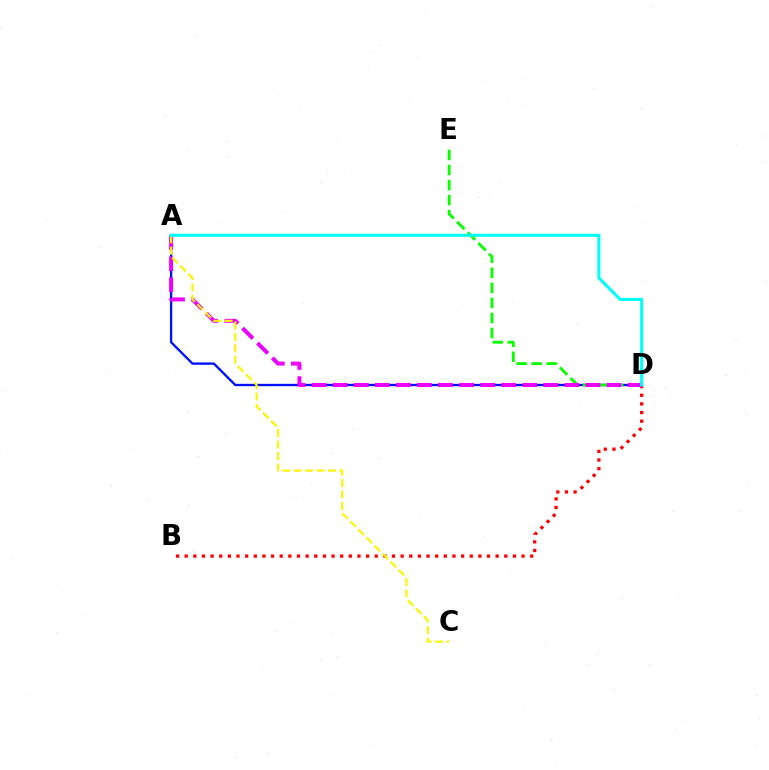{('B', 'D'): [{'color': '#ff0000', 'line_style': 'dotted', 'thickness': 2.35}], ('A', 'D'): [{'color': '#0010ff', 'line_style': 'solid', 'thickness': 1.68}, {'color': '#ee00ff', 'line_style': 'dashed', 'thickness': 2.86}, {'color': '#00fff6', 'line_style': 'solid', 'thickness': 2.2}], ('D', 'E'): [{'color': '#08ff00', 'line_style': 'dashed', 'thickness': 2.05}], ('A', 'C'): [{'color': '#fcf500', 'line_style': 'dashed', 'thickness': 1.55}]}